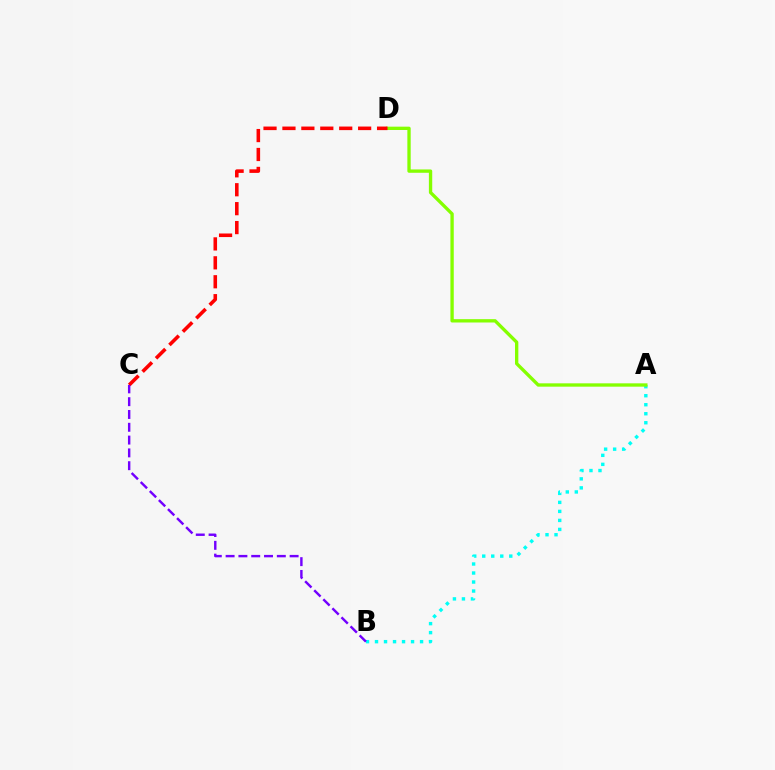{('A', 'B'): [{'color': '#00fff6', 'line_style': 'dotted', 'thickness': 2.45}], ('A', 'D'): [{'color': '#84ff00', 'line_style': 'solid', 'thickness': 2.4}], ('C', 'D'): [{'color': '#ff0000', 'line_style': 'dashed', 'thickness': 2.57}], ('B', 'C'): [{'color': '#7200ff', 'line_style': 'dashed', 'thickness': 1.74}]}